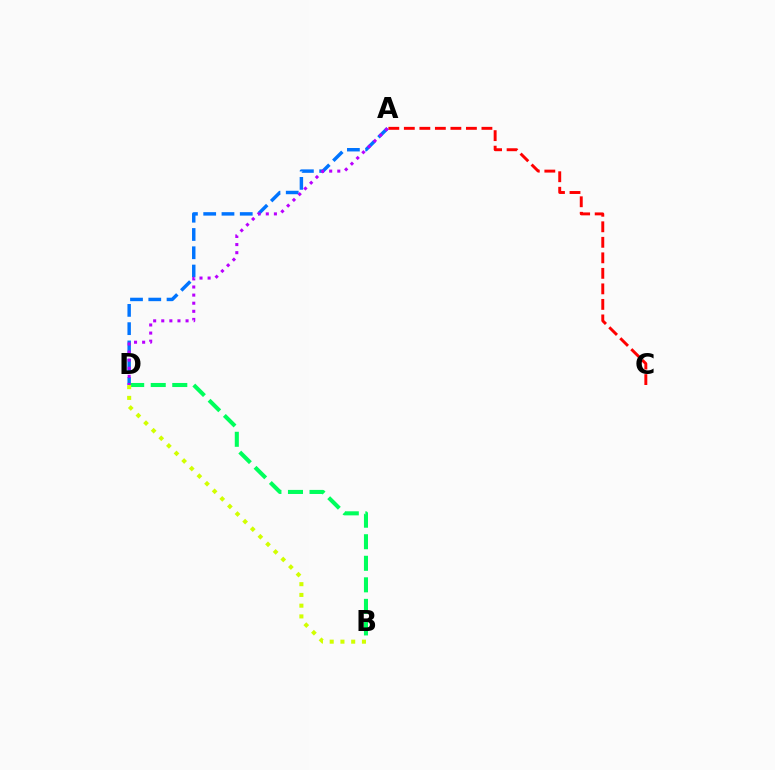{('A', 'D'): [{'color': '#0074ff', 'line_style': 'dashed', 'thickness': 2.48}, {'color': '#b900ff', 'line_style': 'dotted', 'thickness': 2.2}], ('A', 'C'): [{'color': '#ff0000', 'line_style': 'dashed', 'thickness': 2.11}], ('B', 'D'): [{'color': '#00ff5c', 'line_style': 'dashed', 'thickness': 2.93}, {'color': '#d1ff00', 'line_style': 'dotted', 'thickness': 2.92}]}